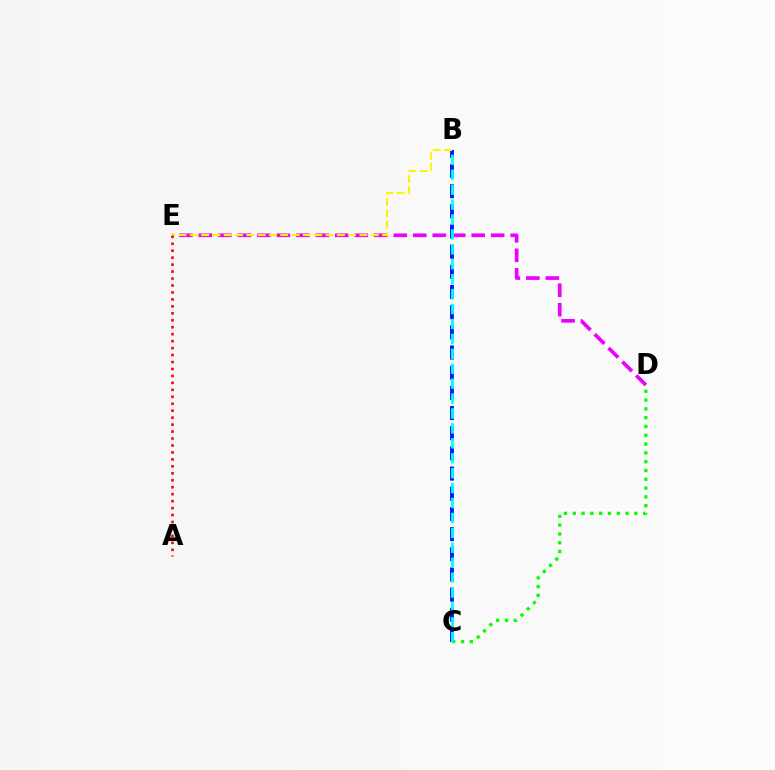{('C', 'D'): [{'color': '#08ff00', 'line_style': 'dotted', 'thickness': 2.39}], ('D', 'E'): [{'color': '#ee00ff', 'line_style': 'dashed', 'thickness': 2.65}], ('B', 'C'): [{'color': '#0010ff', 'line_style': 'dashed', 'thickness': 2.74}, {'color': '#00fff6', 'line_style': 'dashed', 'thickness': 2.03}], ('B', 'E'): [{'color': '#fcf500', 'line_style': 'dashed', 'thickness': 1.54}], ('A', 'E'): [{'color': '#ff0000', 'line_style': 'dotted', 'thickness': 1.89}]}